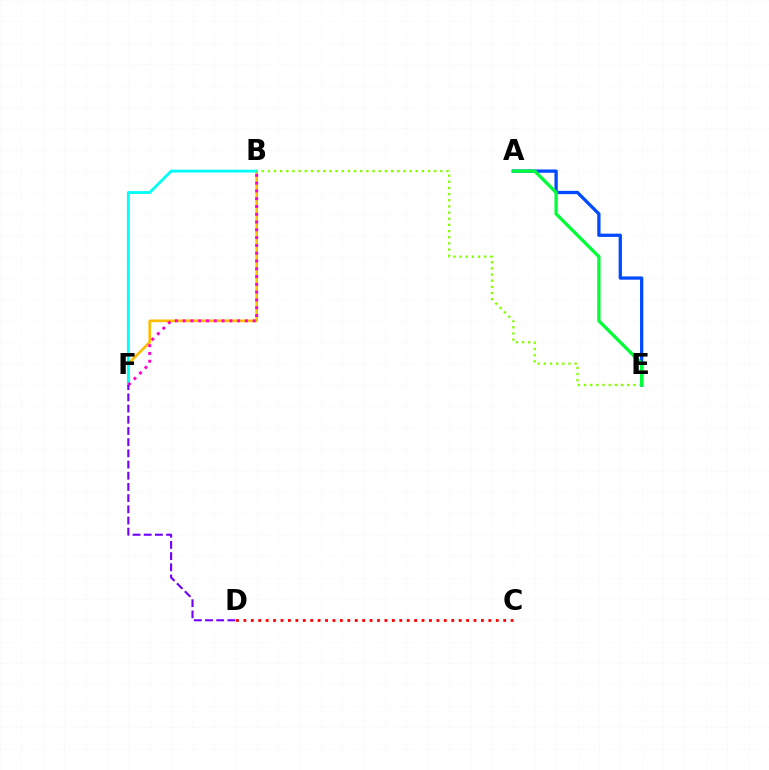{('B', 'F'): [{'color': '#ffbd00', 'line_style': 'solid', 'thickness': 1.93}, {'color': '#00fff6', 'line_style': 'solid', 'thickness': 2.04}, {'color': '#ff00cf', 'line_style': 'dotted', 'thickness': 2.12}], ('A', 'E'): [{'color': '#004bff', 'line_style': 'solid', 'thickness': 2.36}, {'color': '#00ff39', 'line_style': 'solid', 'thickness': 2.36}], ('C', 'D'): [{'color': '#ff0000', 'line_style': 'dotted', 'thickness': 2.02}], ('B', 'E'): [{'color': '#84ff00', 'line_style': 'dotted', 'thickness': 1.67}], ('D', 'F'): [{'color': '#7200ff', 'line_style': 'dashed', 'thickness': 1.52}]}